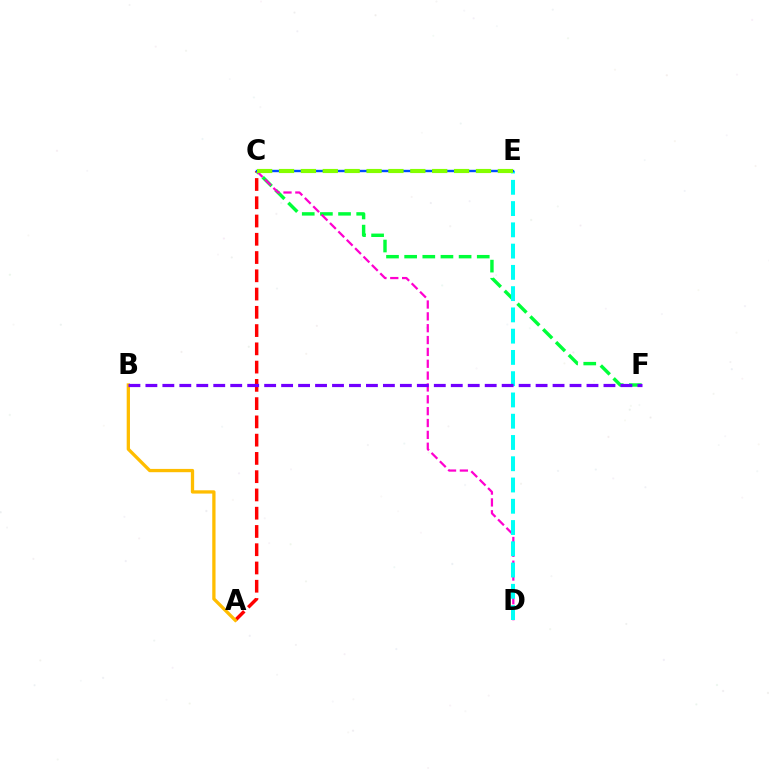{('A', 'C'): [{'color': '#ff0000', 'line_style': 'dashed', 'thickness': 2.48}], ('A', 'B'): [{'color': '#ffbd00', 'line_style': 'solid', 'thickness': 2.37}], ('C', 'F'): [{'color': '#00ff39', 'line_style': 'dashed', 'thickness': 2.47}], ('C', 'D'): [{'color': '#ff00cf', 'line_style': 'dashed', 'thickness': 1.61}], ('D', 'E'): [{'color': '#00fff6', 'line_style': 'dashed', 'thickness': 2.89}], ('C', 'E'): [{'color': '#004bff', 'line_style': 'solid', 'thickness': 1.73}, {'color': '#84ff00', 'line_style': 'dashed', 'thickness': 2.97}], ('B', 'F'): [{'color': '#7200ff', 'line_style': 'dashed', 'thickness': 2.3}]}